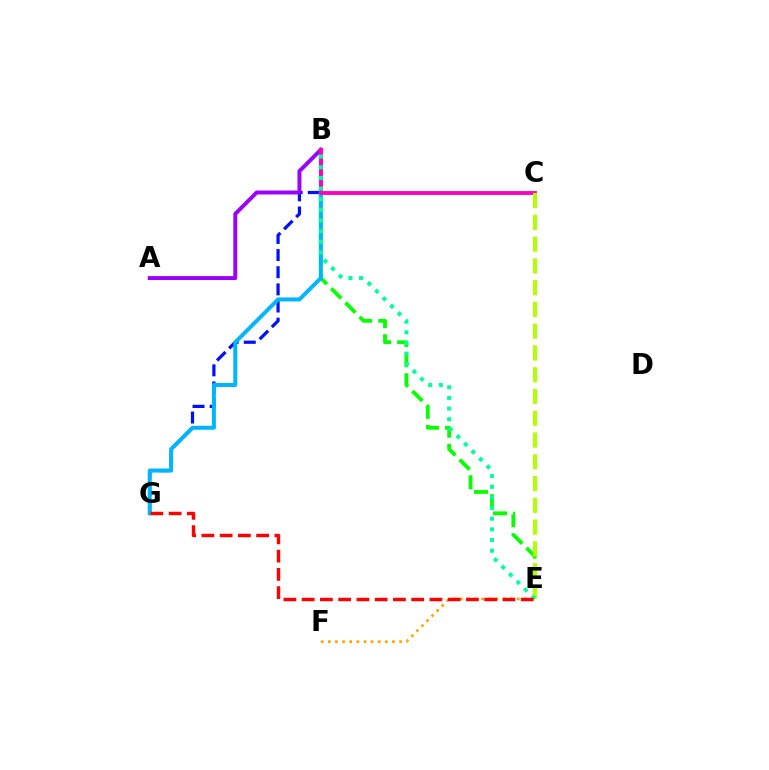{('B', 'G'): [{'color': '#0010ff', 'line_style': 'dashed', 'thickness': 2.33}, {'color': '#00b5ff', 'line_style': 'solid', 'thickness': 2.87}], ('B', 'E'): [{'color': '#08ff00', 'line_style': 'dashed', 'thickness': 2.74}, {'color': '#00ff9d', 'line_style': 'dotted', 'thickness': 2.89}], ('A', 'B'): [{'color': '#9b00ff', 'line_style': 'solid', 'thickness': 2.84}], ('E', 'F'): [{'color': '#ffa500', 'line_style': 'dotted', 'thickness': 1.94}], ('B', 'C'): [{'color': '#ff00bd', 'line_style': 'solid', 'thickness': 2.77}], ('C', 'E'): [{'color': '#b3ff00', 'line_style': 'dashed', 'thickness': 2.96}], ('E', 'G'): [{'color': '#ff0000', 'line_style': 'dashed', 'thickness': 2.48}]}